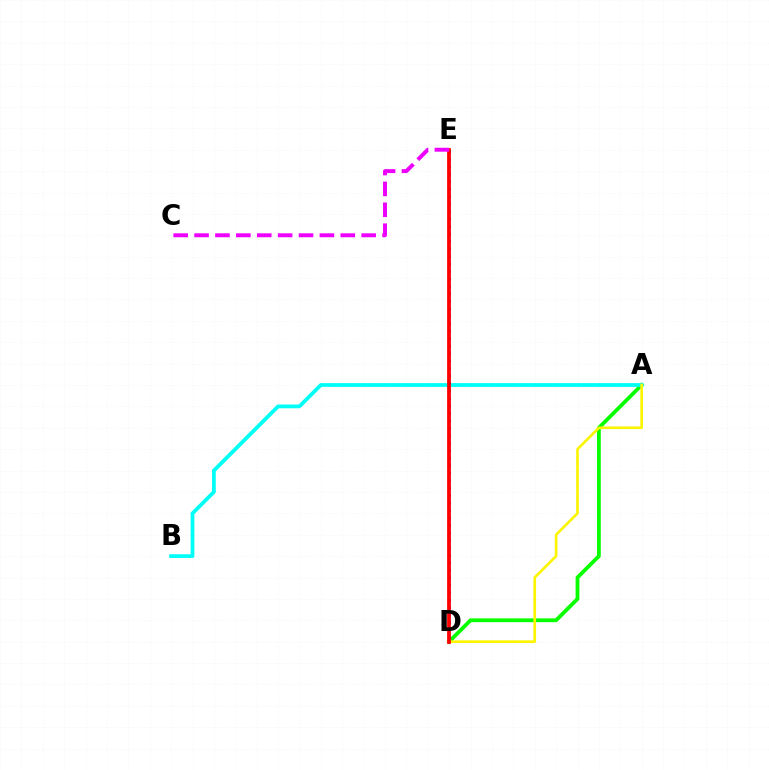{('A', 'D'): [{'color': '#08ff00', 'line_style': 'solid', 'thickness': 2.73}, {'color': '#fcf500', 'line_style': 'solid', 'thickness': 1.9}], ('A', 'B'): [{'color': '#00fff6', 'line_style': 'solid', 'thickness': 2.71}], ('D', 'E'): [{'color': '#0010ff', 'line_style': 'dotted', 'thickness': 2.03}, {'color': '#ff0000', 'line_style': 'solid', 'thickness': 2.72}], ('C', 'E'): [{'color': '#ee00ff', 'line_style': 'dashed', 'thickness': 2.84}]}